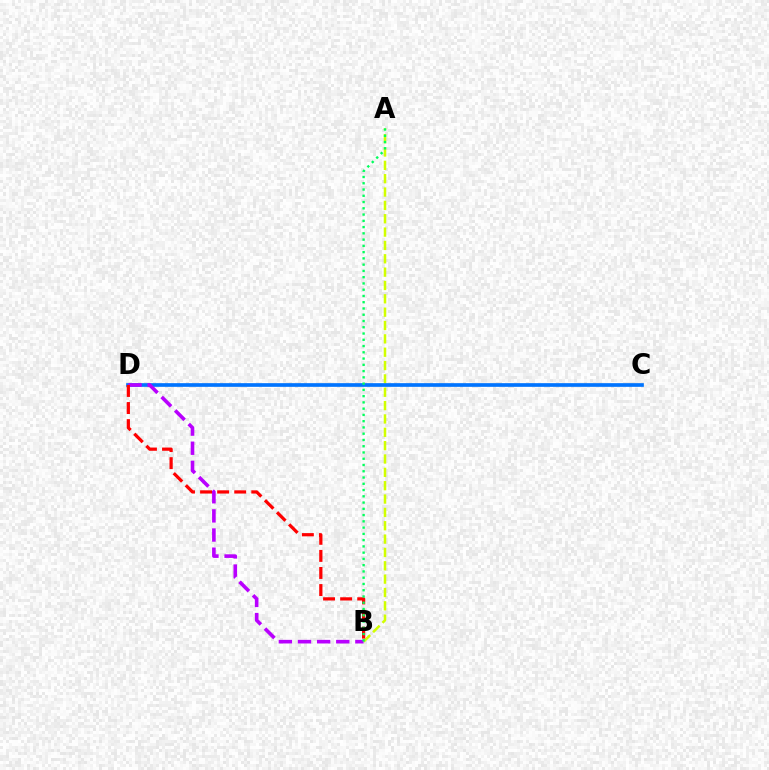{('A', 'B'): [{'color': '#d1ff00', 'line_style': 'dashed', 'thickness': 1.81}, {'color': '#00ff5c', 'line_style': 'dotted', 'thickness': 1.7}], ('C', 'D'): [{'color': '#0074ff', 'line_style': 'solid', 'thickness': 2.64}], ('B', 'D'): [{'color': '#b900ff', 'line_style': 'dashed', 'thickness': 2.6}, {'color': '#ff0000', 'line_style': 'dashed', 'thickness': 2.32}]}